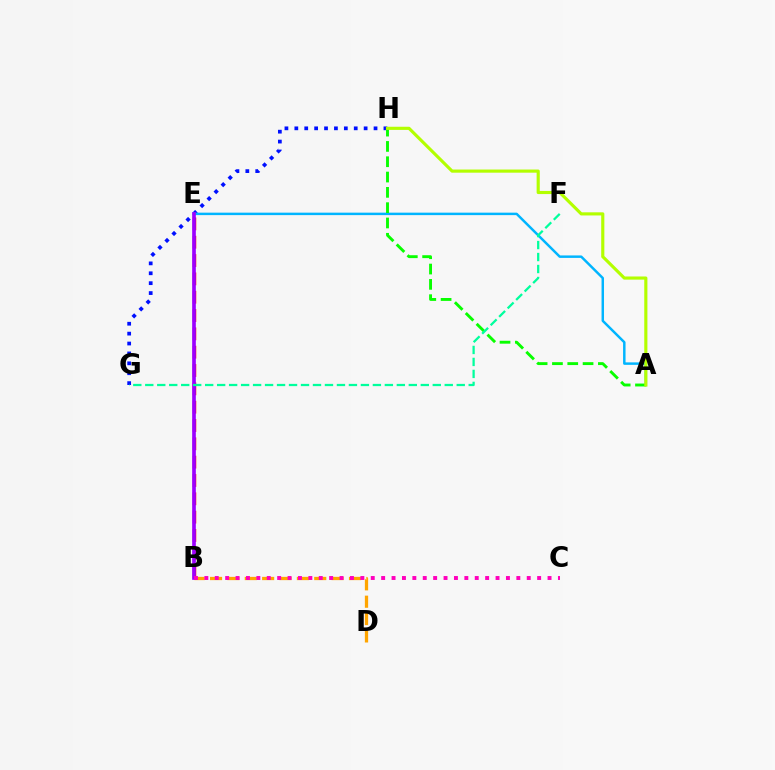{('B', 'D'): [{'color': '#ffa500', 'line_style': 'dashed', 'thickness': 2.36}], ('B', 'E'): [{'color': '#ff0000', 'line_style': 'dashed', 'thickness': 2.49}, {'color': '#9b00ff', 'line_style': 'solid', 'thickness': 2.64}], ('G', 'H'): [{'color': '#0010ff', 'line_style': 'dotted', 'thickness': 2.69}], ('A', 'E'): [{'color': '#00b5ff', 'line_style': 'solid', 'thickness': 1.77}], ('A', 'H'): [{'color': '#08ff00', 'line_style': 'dashed', 'thickness': 2.08}, {'color': '#b3ff00', 'line_style': 'solid', 'thickness': 2.26}], ('F', 'G'): [{'color': '#00ff9d', 'line_style': 'dashed', 'thickness': 1.63}], ('B', 'C'): [{'color': '#ff00bd', 'line_style': 'dotted', 'thickness': 2.83}]}